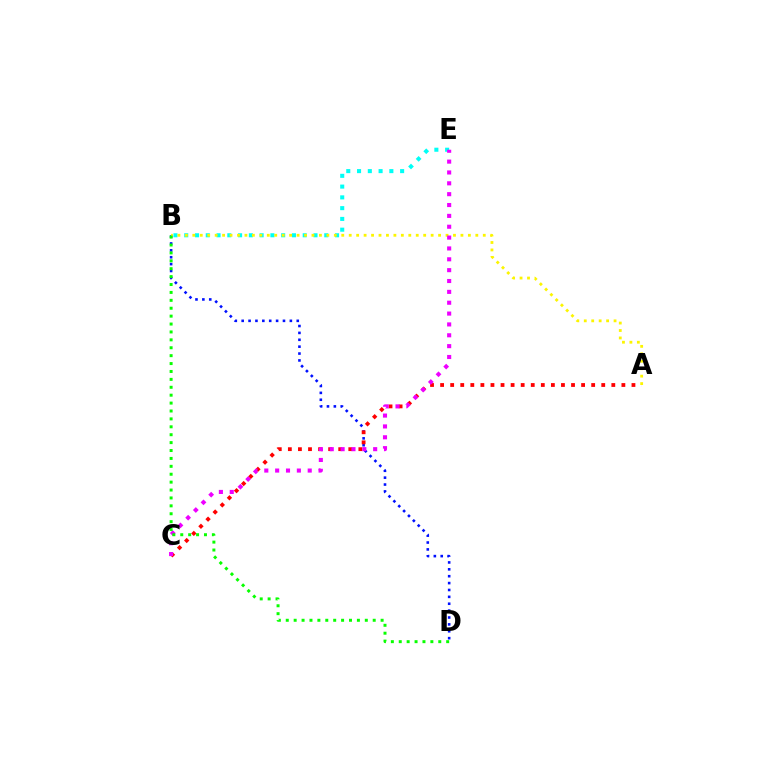{('B', 'E'): [{'color': '#00fff6', 'line_style': 'dotted', 'thickness': 2.93}], ('B', 'D'): [{'color': '#0010ff', 'line_style': 'dotted', 'thickness': 1.87}, {'color': '#08ff00', 'line_style': 'dotted', 'thickness': 2.15}], ('A', 'C'): [{'color': '#ff0000', 'line_style': 'dotted', 'thickness': 2.74}], ('A', 'B'): [{'color': '#fcf500', 'line_style': 'dotted', 'thickness': 2.02}], ('C', 'E'): [{'color': '#ee00ff', 'line_style': 'dotted', 'thickness': 2.95}]}